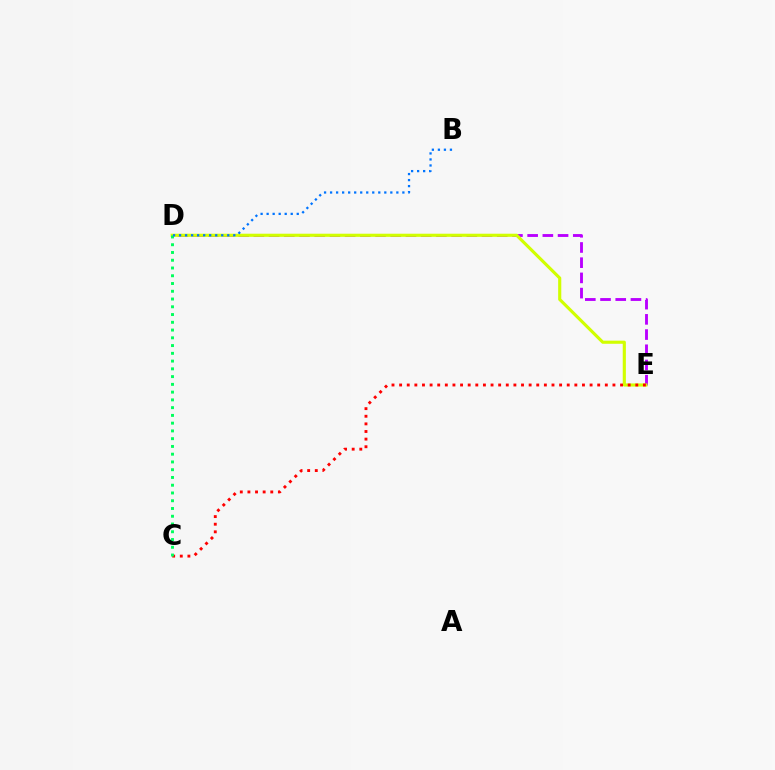{('D', 'E'): [{'color': '#b900ff', 'line_style': 'dashed', 'thickness': 2.07}, {'color': '#d1ff00', 'line_style': 'solid', 'thickness': 2.25}], ('C', 'E'): [{'color': '#ff0000', 'line_style': 'dotted', 'thickness': 2.07}], ('C', 'D'): [{'color': '#00ff5c', 'line_style': 'dotted', 'thickness': 2.11}], ('B', 'D'): [{'color': '#0074ff', 'line_style': 'dotted', 'thickness': 1.64}]}